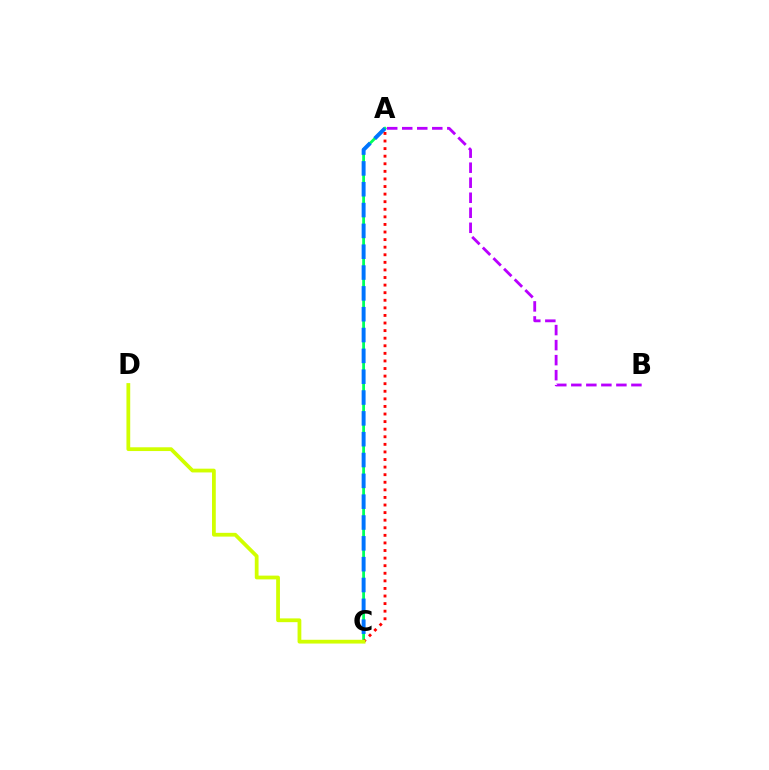{('A', 'C'): [{'color': '#00ff5c', 'line_style': 'solid', 'thickness': 2.02}, {'color': '#0074ff', 'line_style': 'dashed', 'thickness': 2.83}, {'color': '#ff0000', 'line_style': 'dotted', 'thickness': 2.06}], ('C', 'D'): [{'color': '#d1ff00', 'line_style': 'solid', 'thickness': 2.71}], ('A', 'B'): [{'color': '#b900ff', 'line_style': 'dashed', 'thickness': 2.04}]}